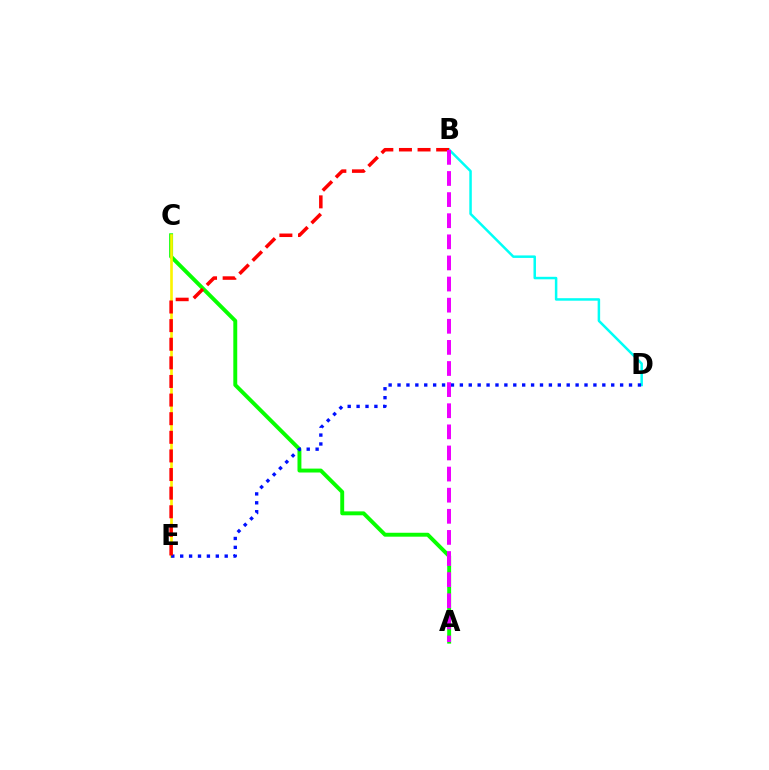{('A', 'C'): [{'color': '#08ff00', 'line_style': 'solid', 'thickness': 2.82}], ('C', 'E'): [{'color': '#fcf500', 'line_style': 'solid', 'thickness': 1.89}], ('B', 'D'): [{'color': '#00fff6', 'line_style': 'solid', 'thickness': 1.8}], ('D', 'E'): [{'color': '#0010ff', 'line_style': 'dotted', 'thickness': 2.42}], ('B', 'E'): [{'color': '#ff0000', 'line_style': 'dashed', 'thickness': 2.53}], ('A', 'B'): [{'color': '#ee00ff', 'line_style': 'dashed', 'thickness': 2.87}]}